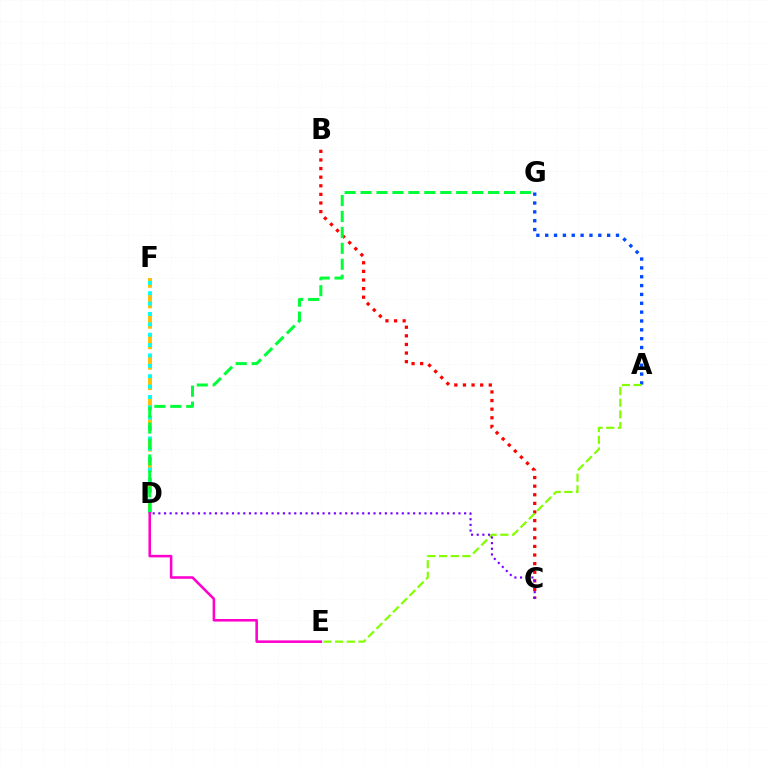{('D', 'F'): [{'color': '#ffbd00', 'line_style': 'dashed', 'thickness': 2.78}, {'color': '#00fff6', 'line_style': 'dotted', 'thickness': 2.82}], ('B', 'C'): [{'color': '#ff0000', 'line_style': 'dotted', 'thickness': 2.34}], ('A', 'G'): [{'color': '#004bff', 'line_style': 'dotted', 'thickness': 2.4}], ('D', 'G'): [{'color': '#00ff39', 'line_style': 'dashed', 'thickness': 2.17}], ('A', 'E'): [{'color': '#84ff00', 'line_style': 'dashed', 'thickness': 1.59}], ('D', 'E'): [{'color': '#ff00cf', 'line_style': 'solid', 'thickness': 1.84}], ('C', 'D'): [{'color': '#7200ff', 'line_style': 'dotted', 'thickness': 1.54}]}